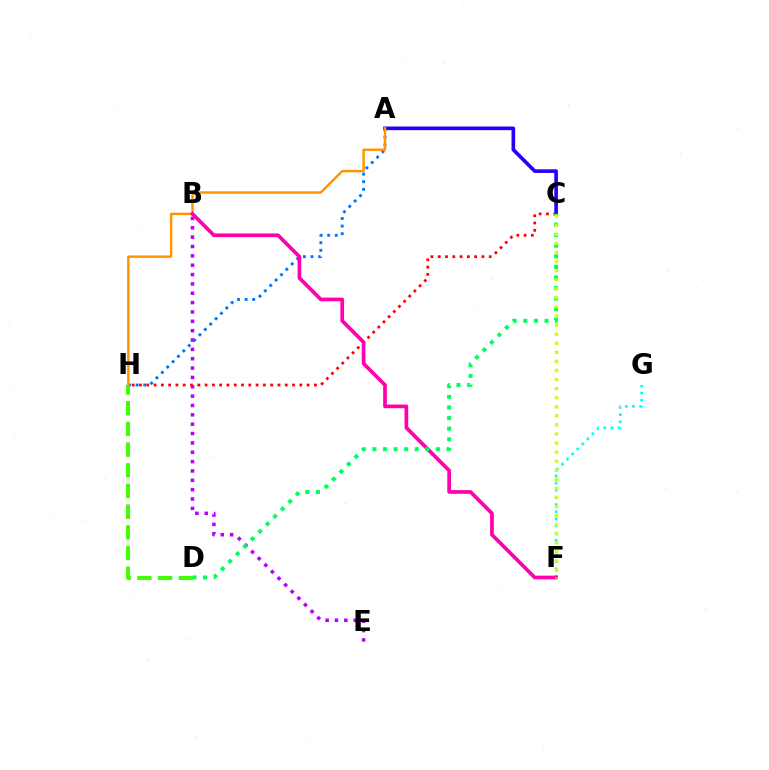{('A', 'C'): [{'color': '#2500ff', 'line_style': 'solid', 'thickness': 2.63}], ('C', 'H'): [{'color': '#ff0000', 'line_style': 'dotted', 'thickness': 1.98}], ('A', 'H'): [{'color': '#0074ff', 'line_style': 'dotted', 'thickness': 2.07}, {'color': '#ff9400', 'line_style': 'solid', 'thickness': 1.75}], ('F', 'G'): [{'color': '#00fff6', 'line_style': 'dotted', 'thickness': 1.95}], ('B', 'E'): [{'color': '#b900ff', 'line_style': 'dotted', 'thickness': 2.54}], ('B', 'F'): [{'color': '#ff00ac', 'line_style': 'solid', 'thickness': 2.66}], ('D', 'H'): [{'color': '#3dff00', 'line_style': 'dashed', 'thickness': 2.81}], ('C', 'D'): [{'color': '#00ff5c', 'line_style': 'dotted', 'thickness': 2.88}], ('C', 'F'): [{'color': '#d1ff00', 'line_style': 'dotted', 'thickness': 2.47}]}